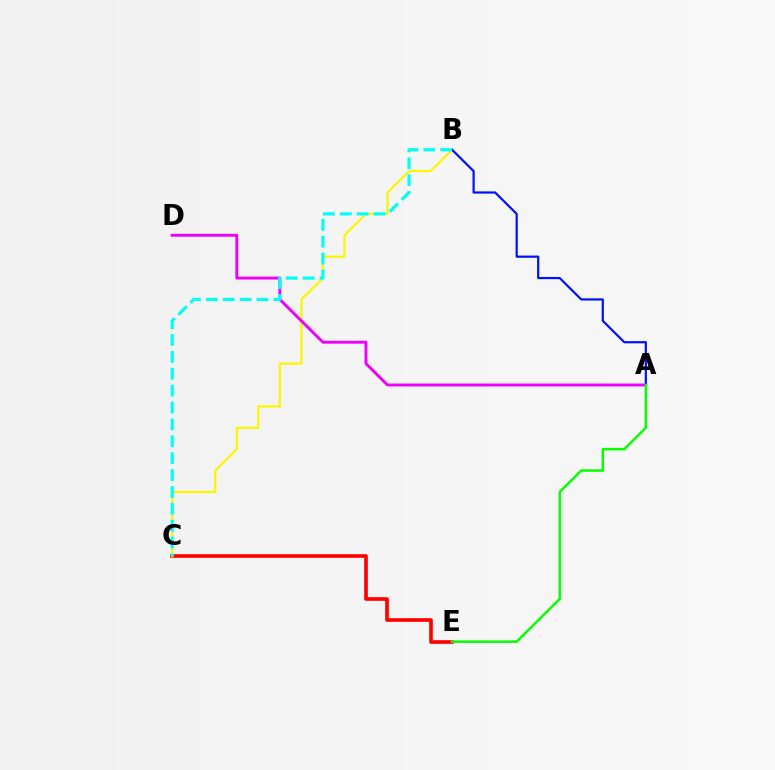{('C', 'E'): [{'color': '#ff0000', 'line_style': 'solid', 'thickness': 2.62}], ('B', 'C'): [{'color': '#fcf500', 'line_style': 'solid', 'thickness': 1.58}, {'color': '#00fff6', 'line_style': 'dashed', 'thickness': 2.29}], ('A', 'D'): [{'color': '#ee00ff', 'line_style': 'solid', 'thickness': 2.09}], ('A', 'B'): [{'color': '#0010ff', 'line_style': 'solid', 'thickness': 1.59}], ('A', 'E'): [{'color': '#08ff00', 'line_style': 'solid', 'thickness': 1.8}]}